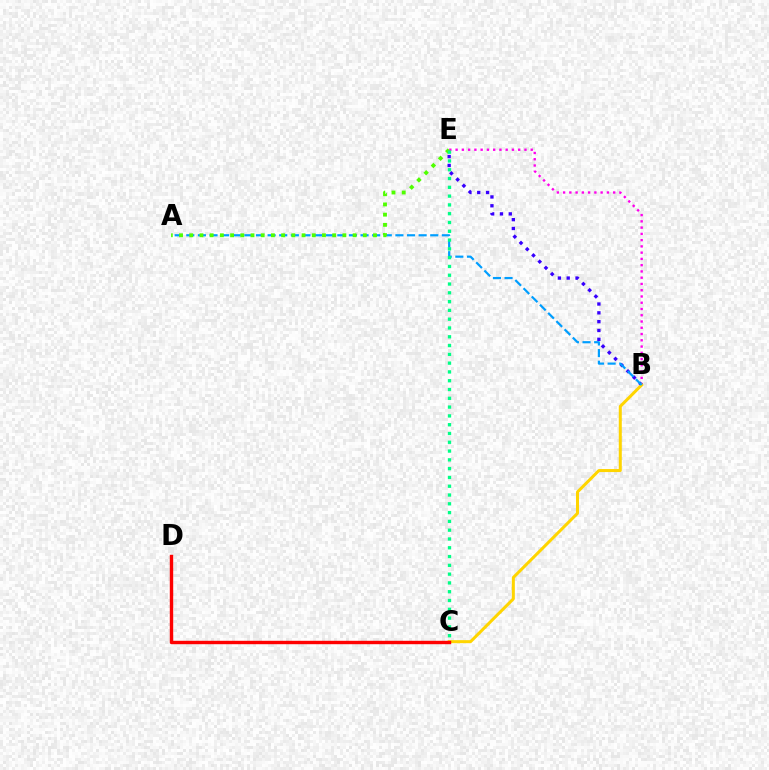{('B', 'E'): [{'color': '#ff00ed', 'line_style': 'dotted', 'thickness': 1.7}, {'color': '#3700ff', 'line_style': 'dotted', 'thickness': 2.4}], ('B', 'C'): [{'color': '#ffd500', 'line_style': 'solid', 'thickness': 2.17}], ('C', 'D'): [{'color': '#ff0000', 'line_style': 'solid', 'thickness': 2.45}], ('A', 'B'): [{'color': '#009eff', 'line_style': 'dashed', 'thickness': 1.58}], ('A', 'E'): [{'color': '#4fff00', 'line_style': 'dotted', 'thickness': 2.77}], ('C', 'E'): [{'color': '#00ff86', 'line_style': 'dotted', 'thickness': 2.39}]}